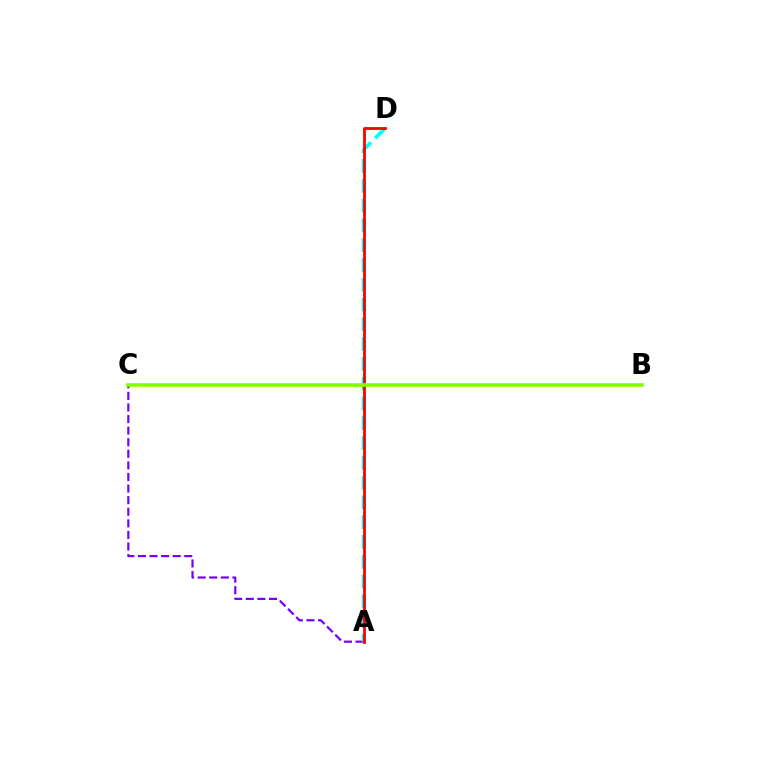{('A', 'C'): [{'color': '#7200ff', 'line_style': 'dashed', 'thickness': 1.57}], ('A', 'D'): [{'color': '#00fff6', 'line_style': 'dashed', 'thickness': 2.69}, {'color': '#ff0000', 'line_style': 'solid', 'thickness': 2.02}], ('B', 'C'): [{'color': '#84ff00', 'line_style': 'solid', 'thickness': 2.59}]}